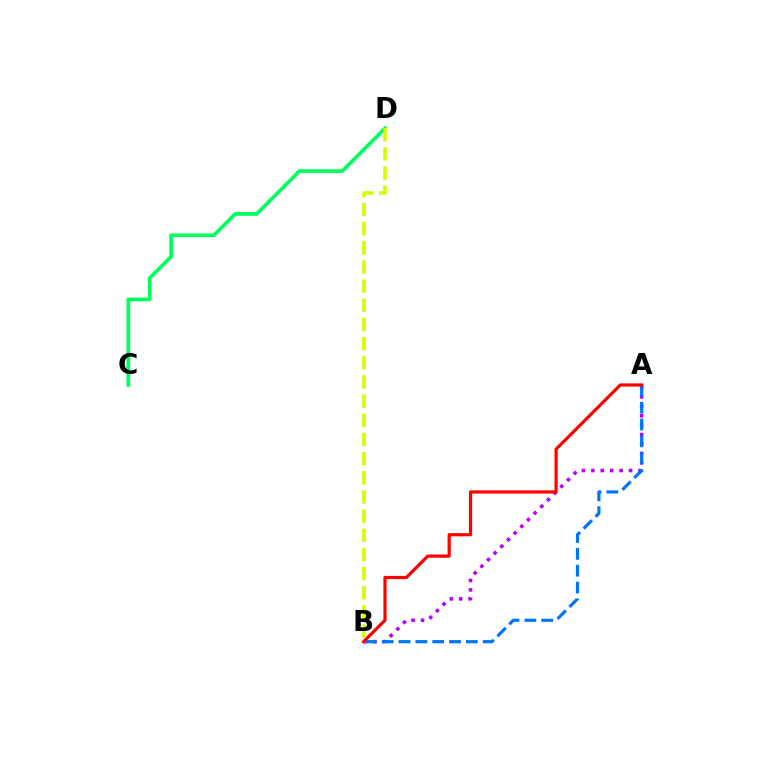{('A', 'B'): [{'color': '#b900ff', 'line_style': 'dotted', 'thickness': 2.56}, {'color': '#0074ff', 'line_style': 'dashed', 'thickness': 2.29}, {'color': '#ff0000', 'line_style': 'solid', 'thickness': 2.3}], ('C', 'D'): [{'color': '#00ff5c', 'line_style': 'solid', 'thickness': 2.66}], ('B', 'D'): [{'color': '#d1ff00', 'line_style': 'dashed', 'thickness': 2.6}]}